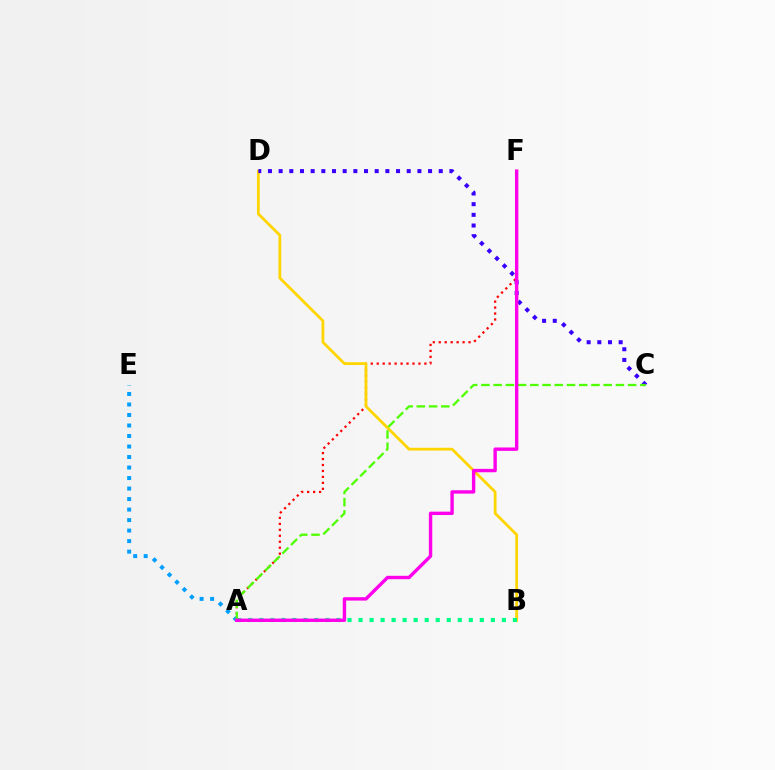{('A', 'F'): [{'color': '#ff0000', 'line_style': 'dotted', 'thickness': 1.62}, {'color': '#ff00ed', 'line_style': 'solid', 'thickness': 2.44}], ('B', 'D'): [{'color': '#ffd500', 'line_style': 'solid', 'thickness': 2.0}], ('A', 'E'): [{'color': '#009eff', 'line_style': 'dotted', 'thickness': 2.86}], ('A', 'B'): [{'color': '#00ff86', 'line_style': 'dotted', 'thickness': 3.0}], ('C', 'D'): [{'color': '#3700ff', 'line_style': 'dotted', 'thickness': 2.9}], ('A', 'C'): [{'color': '#4fff00', 'line_style': 'dashed', 'thickness': 1.66}]}